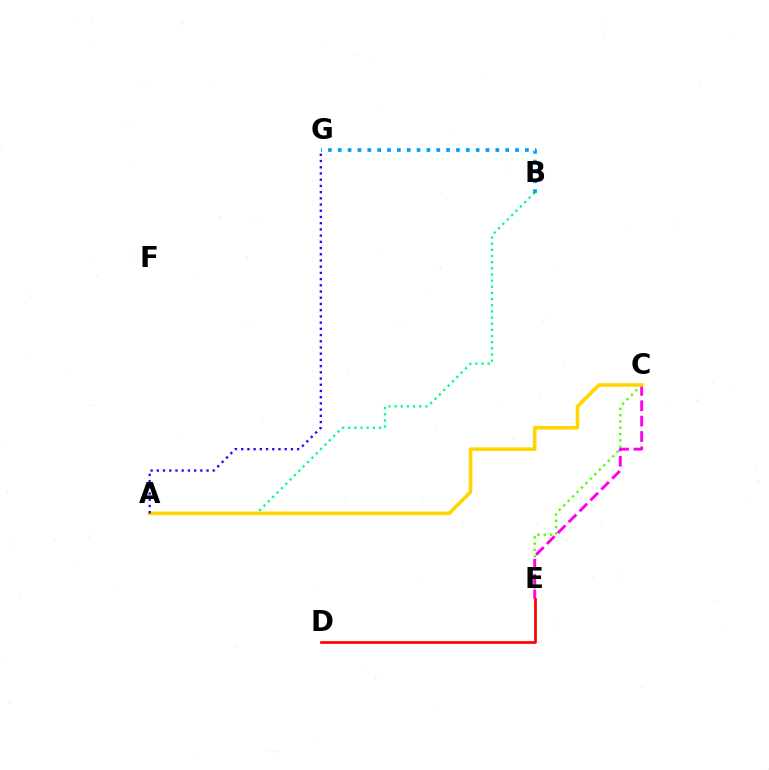{('C', 'E'): [{'color': '#4fff00', 'line_style': 'dotted', 'thickness': 1.71}, {'color': '#ff00ed', 'line_style': 'dashed', 'thickness': 2.09}], ('A', 'B'): [{'color': '#00ff86', 'line_style': 'dotted', 'thickness': 1.67}], ('A', 'C'): [{'color': '#ffd500', 'line_style': 'solid', 'thickness': 2.59}], ('A', 'G'): [{'color': '#3700ff', 'line_style': 'dotted', 'thickness': 1.69}], ('D', 'E'): [{'color': '#ff0000', 'line_style': 'solid', 'thickness': 1.94}], ('B', 'G'): [{'color': '#009eff', 'line_style': 'dotted', 'thickness': 2.68}]}